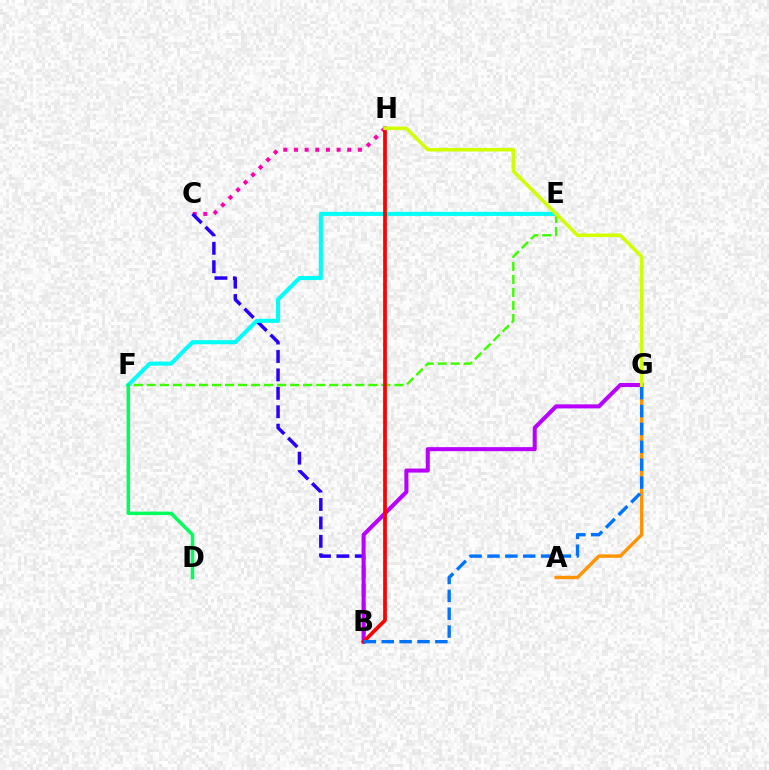{('E', 'F'): [{'color': '#3dff00', 'line_style': 'dashed', 'thickness': 1.77}, {'color': '#00fff6', 'line_style': 'solid', 'thickness': 2.93}], ('C', 'H'): [{'color': '#ff00ac', 'line_style': 'dotted', 'thickness': 2.89}], ('B', 'C'): [{'color': '#2500ff', 'line_style': 'dashed', 'thickness': 2.5}], ('B', 'G'): [{'color': '#b900ff', 'line_style': 'solid', 'thickness': 2.91}, {'color': '#0074ff', 'line_style': 'dashed', 'thickness': 2.43}], ('D', 'F'): [{'color': '#00ff5c', 'line_style': 'solid', 'thickness': 2.51}], ('B', 'H'): [{'color': '#ff0000', 'line_style': 'solid', 'thickness': 2.68}], ('A', 'G'): [{'color': '#ff9400', 'line_style': 'solid', 'thickness': 2.46}], ('G', 'H'): [{'color': '#d1ff00', 'line_style': 'solid', 'thickness': 2.55}]}